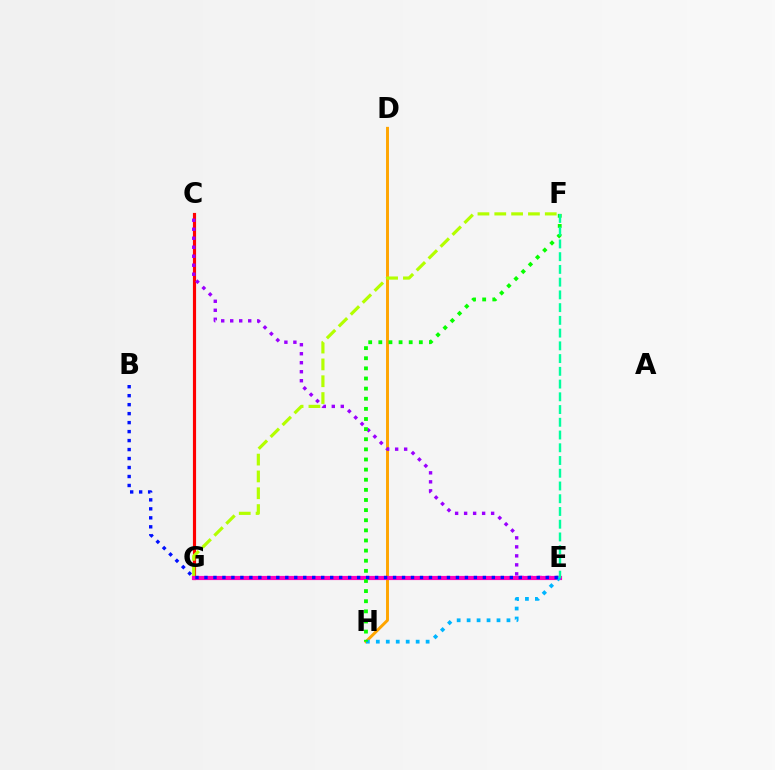{('D', 'H'): [{'color': '#ffa500', 'line_style': 'solid', 'thickness': 2.12}], ('C', 'G'): [{'color': '#ff0000', 'line_style': 'solid', 'thickness': 2.27}], ('F', 'G'): [{'color': '#b3ff00', 'line_style': 'dashed', 'thickness': 2.29}], ('C', 'E'): [{'color': '#9b00ff', 'line_style': 'dotted', 'thickness': 2.45}], ('E', 'G'): [{'color': '#ff00bd', 'line_style': 'solid', 'thickness': 2.99}], ('E', 'H'): [{'color': '#00b5ff', 'line_style': 'dotted', 'thickness': 2.71}], ('F', 'H'): [{'color': '#08ff00', 'line_style': 'dotted', 'thickness': 2.75}], ('B', 'E'): [{'color': '#0010ff', 'line_style': 'dotted', 'thickness': 2.44}], ('E', 'F'): [{'color': '#00ff9d', 'line_style': 'dashed', 'thickness': 1.73}]}